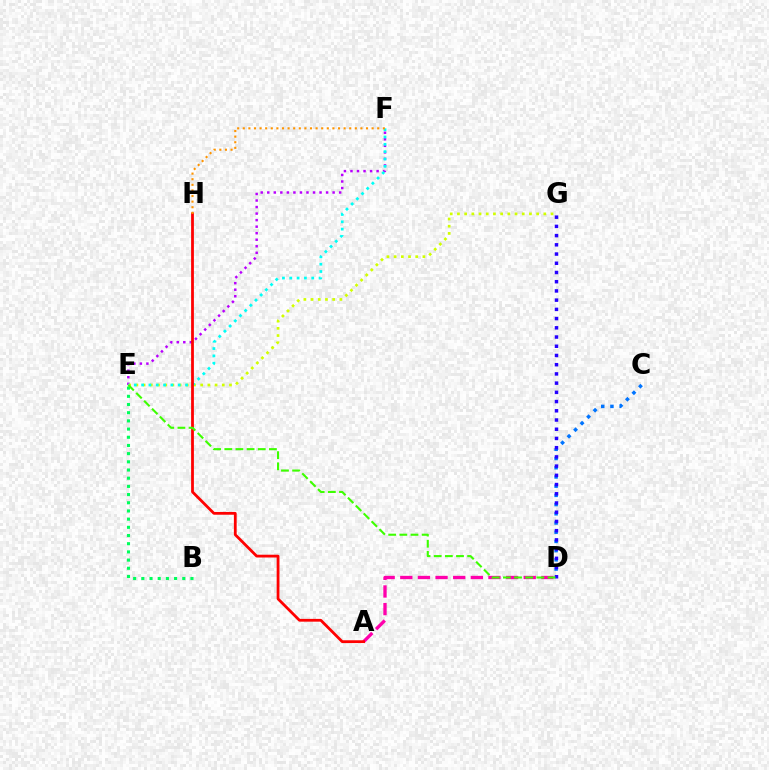{('C', 'D'): [{'color': '#0074ff', 'line_style': 'dotted', 'thickness': 2.5}], ('B', 'E'): [{'color': '#00ff5c', 'line_style': 'dotted', 'thickness': 2.22}], ('E', 'F'): [{'color': '#b900ff', 'line_style': 'dotted', 'thickness': 1.78}, {'color': '#00fff6', 'line_style': 'dotted', 'thickness': 1.99}], ('E', 'G'): [{'color': '#d1ff00', 'line_style': 'dotted', 'thickness': 1.96}], ('A', 'D'): [{'color': '#ff00ac', 'line_style': 'dashed', 'thickness': 2.4}], ('D', 'G'): [{'color': '#2500ff', 'line_style': 'dotted', 'thickness': 2.51}], ('A', 'H'): [{'color': '#ff0000', 'line_style': 'solid', 'thickness': 2.0}], ('D', 'E'): [{'color': '#3dff00', 'line_style': 'dashed', 'thickness': 1.51}], ('F', 'H'): [{'color': '#ff9400', 'line_style': 'dotted', 'thickness': 1.52}]}